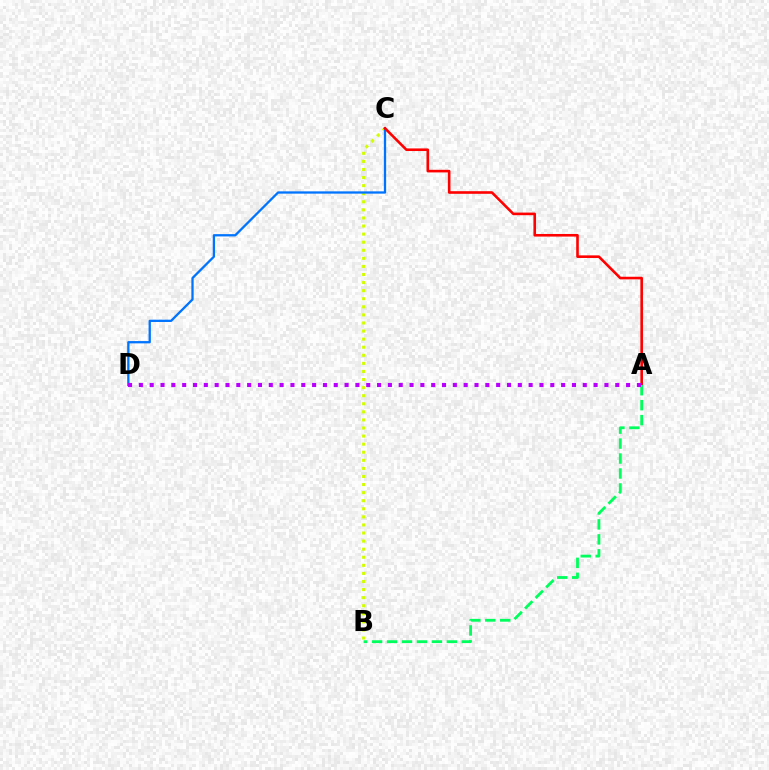{('B', 'C'): [{'color': '#d1ff00', 'line_style': 'dotted', 'thickness': 2.2}], ('C', 'D'): [{'color': '#0074ff', 'line_style': 'solid', 'thickness': 1.65}], ('A', 'C'): [{'color': '#ff0000', 'line_style': 'solid', 'thickness': 1.88}], ('A', 'B'): [{'color': '#00ff5c', 'line_style': 'dashed', 'thickness': 2.03}], ('A', 'D'): [{'color': '#b900ff', 'line_style': 'dotted', 'thickness': 2.94}]}